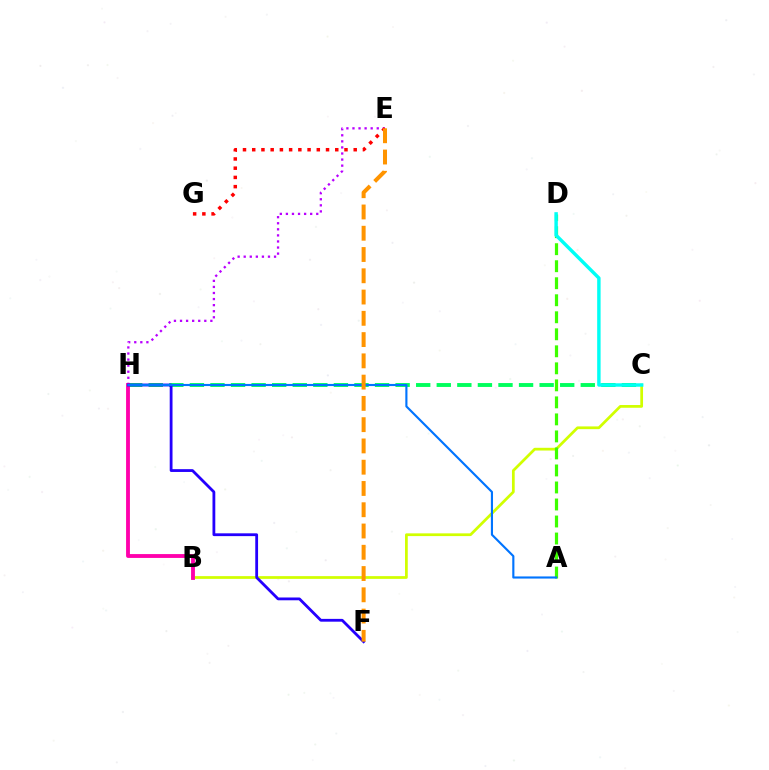{('B', 'C'): [{'color': '#d1ff00', 'line_style': 'solid', 'thickness': 1.97}], ('C', 'H'): [{'color': '#00ff5c', 'line_style': 'dashed', 'thickness': 2.79}], ('E', 'H'): [{'color': '#b900ff', 'line_style': 'dotted', 'thickness': 1.65}], ('A', 'D'): [{'color': '#3dff00', 'line_style': 'dashed', 'thickness': 2.31}], ('B', 'H'): [{'color': '#ff00ac', 'line_style': 'solid', 'thickness': 2.77}], ('C', 'D'): [{'color': '#00fff6', 'line_style': 'solid', 'thickness': 2.47}], ('F', 'H'): [{'color': '#2500ff', 'line_style': 'solid', 'thickness': 2.02}], ('E', 'G'): [{'color': '#ff0000', 'line_style': 'dotted', 'thickness': 2.51}], ('A', 'H'): [{'color': '#0074ff', 'line_style': 'solid', 'thickness': 1.54}], ('E', 'F'): [{'color': '#ff9400', 'line_style': 'dashed', 'thickness': 2.89}]}